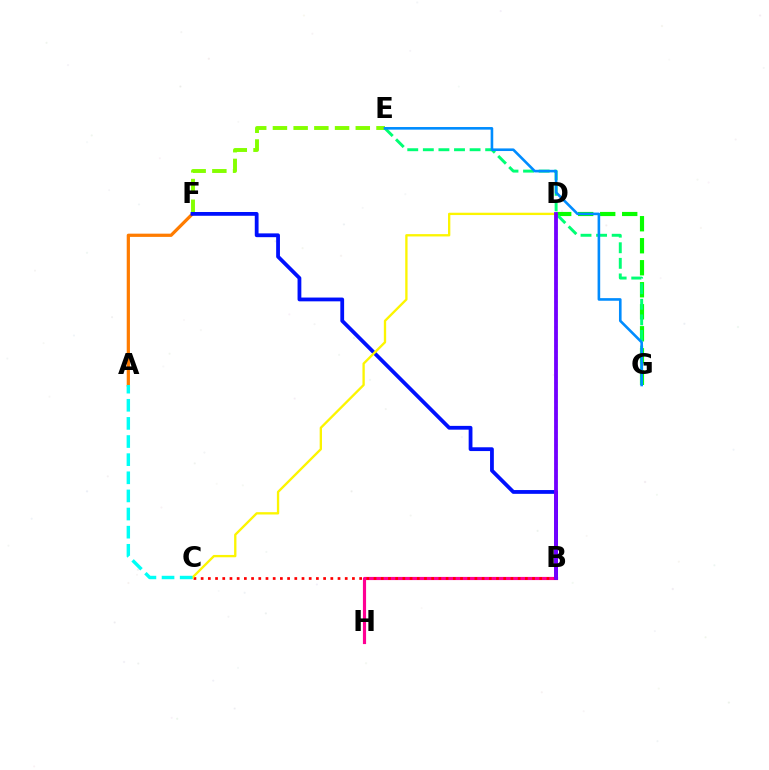{('A', 'F'): [{'color': '#ff7c00', 'line_style': 'solid', 'thickness': 2.32}], ('E', 'F'): [{'color': '#84ff00', 'line_style': 'dashed', 'thickness': 2.81}], ('D', 'G'): [{'color': '#08ff00', 'line_style': 'dashed', 'thickness': 2.99}], ('B', 'H'): [{'color': '#ff0094', 'line_style': 'solid', 'thickness': 2.27}], ('B', 'F'): [{'color': '#0010ff', 'line_style': 'solid', 'thickness': 2.73}], ('E', 'G'): [{'color': '#00ff74', 'line_style': 'dashed', 'thickness': 2.12}, {'color': '#008cff', 'line_style': 'solid', 'thickness': 1.88}], ('B', 'C'): [{'color': '#ff0000', 'line_style': 'dotted', 'thickness': 1.96}], ('C', 'D'): [{'color': '#fcf500', 'line_style': 'solid', 'thickness': 1.68}], ('B', 'D'): [{'color': '#ee00ff', 'line_style': 'dotted', 'thickness': 1.69}, {'color': '#7200ff', 'line_style': 'solid', 'thickness': 2.74}], ('A', 'C'): [{'color': '#00fff6', 'line_style': 'dashed', 'thickness': 2.46}]}